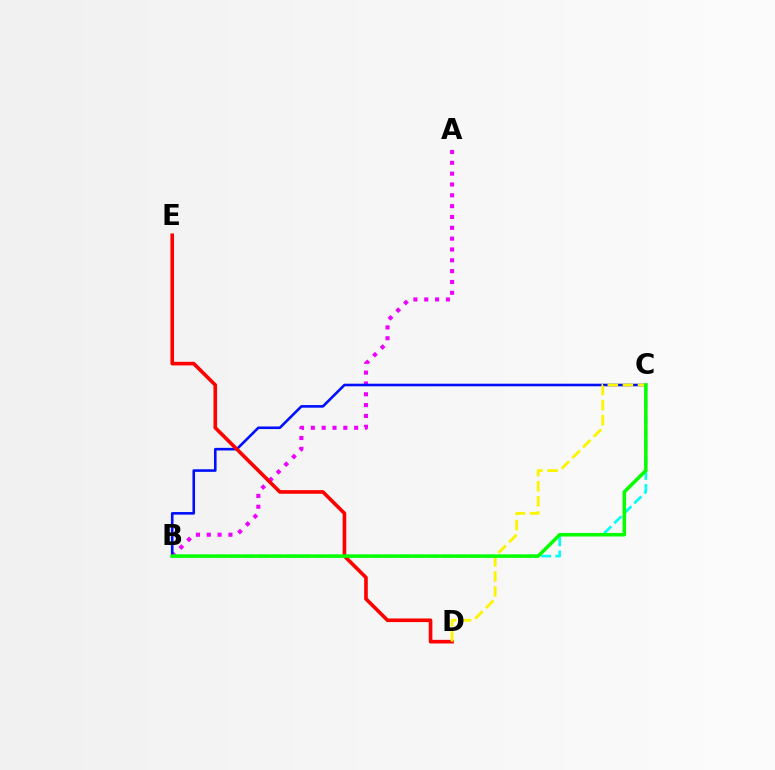{('A', 'B'): [{'color': '#ee00ff', 'line_style': 'dotted', 'thickness': 2.94}], ('B', 'C'): [{'color': '#0010ff', 'line_style': 'solid', 'thickness': 1.87}, {'color': '#00fff6', 'line_style': 'dashed', 'thickness': 1.92}, {'color': '#08ff00', 'line_style': 'solid', 'thickness': 2.54}], ('D', 'E'): [{'color': '#ff0000', 'line_style': 'solid', 'thickness': 2.61}], ('C', 'D'): [{'color': '#fcf500', 'line_style': 'dashed', 'thickness': 2.05}]}